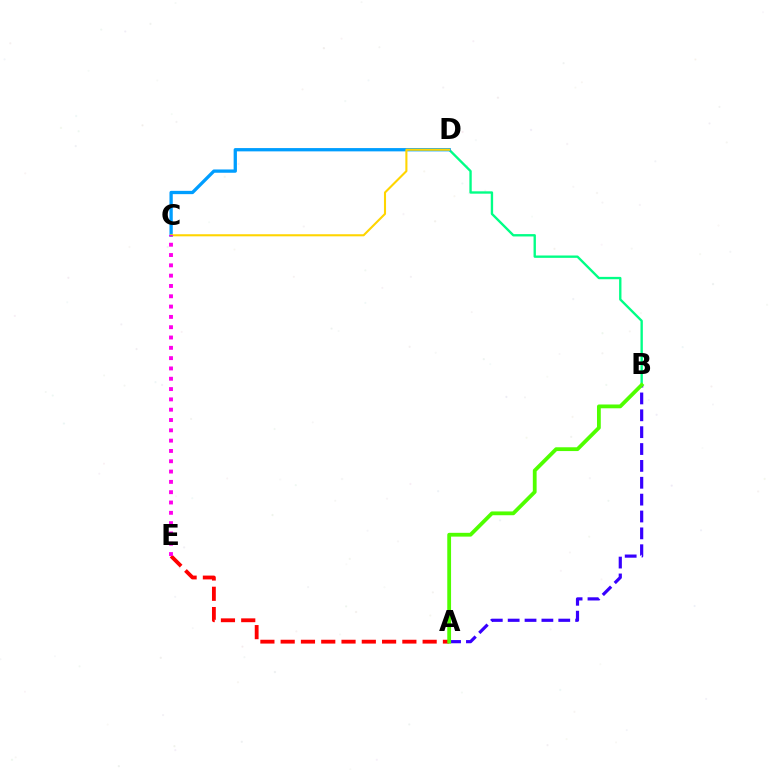{('B', 'D'): [{'color': '#00ff86', 'line_style': 'solid', 'thickness': 1.7}], ('C', 'D'): [{'color': '#009eff', 'line_style': 'solid', 'thickness': 2.37}, {'color': '#ffd500', 'line_style': 'solid', 'thickness': 1.51}], ('A', 'B'): [{'color': '#3700ff', 'line_style': 'dashed', 'thickness': 2.29}, {'color': '#4fff00', 'line_style': 'solid', 'thickness': 2.73}], ('A', 'E'): [{'color': '#ff0000', 'line_style': 'dashed', 'thickness': 2.76}], ('C', 'E'): [{'color': '#ff00ed', 'line_style': 'dotted', 'thickness': 2.8}]}